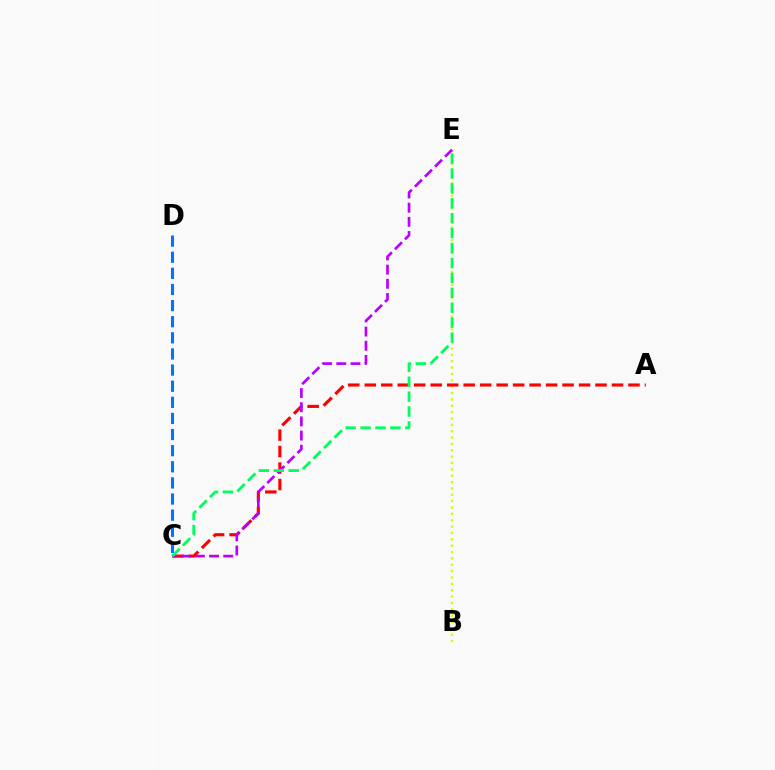{('B', 'E'): [{'color': '#d1ff00', 'line_style': 'dotted', 'thickness': 1.73}], ('A', 'C'): [{'color': '#ff0000', 'line_style': 'dashed', 'thickness': 2.24}], ('C', 'D'): [{'color': '#0074ff', 'line_style': 'dashed', 'thickness': 2.19}], ('C', 'E'): [{'color': '#b900ff', 'line_style': 'dashed', 'thickness': 1.93}, {'color': '#00ff5c', 'line_style': 'dashed', 'thickness': 2.03}]}